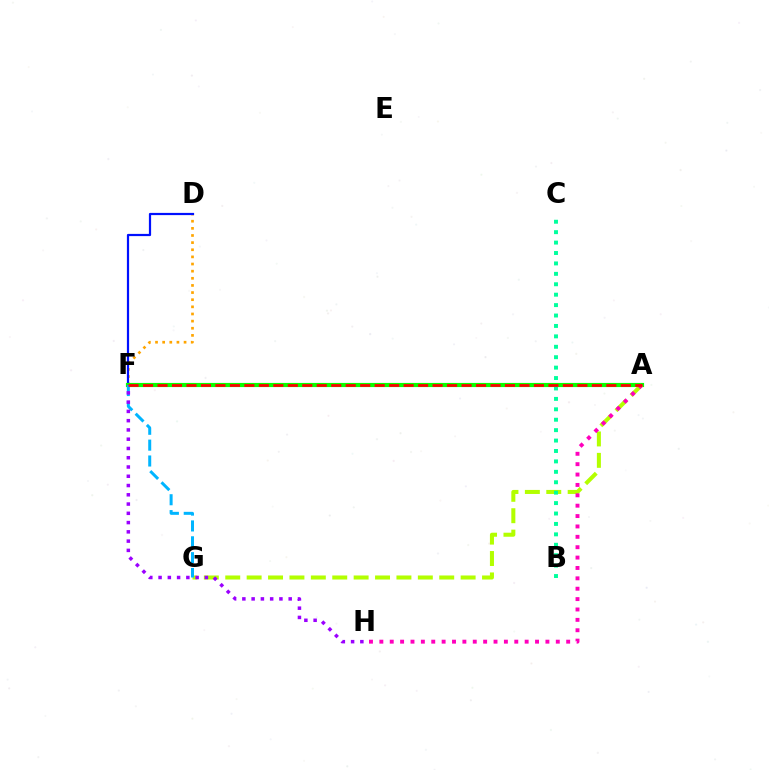{('D', 'F'): [{'color': '#ffa500', 'line_style': 'dotted', 'thickness': 1.94}, {'color': '#0010ff', 'line_style': 'solid', 'thickness': 1.59}], ('A', 'F'): [{'color': '#08ff00', 'line_style': 'solid', 'thickness': 2.99}, {'color': '#ff0000', 'line_style': 'dashed', 'thickness': 1.97}], ('A', 'G'): [{'color': '#b3ff00', 'line_style': 'dashed', 'thickness': 2.91}], ('F', 'G'): [{'color': '#00b5ff', 'line_style': 'dashed', 'thickness': 2.16}], ('A', 'H'): [{'color': '#ff00bd', 'line_style': 'dotted', 'thickness': 2.82}], ('B', 'C'): [{'color': '#00ff9d', 'line_style': 'dotted', 'thickness': 2.83}], ('F', 'H'): [{'color': '#9b00ff', 'line_style': 'dotted', 'thickness': 2.52}]}